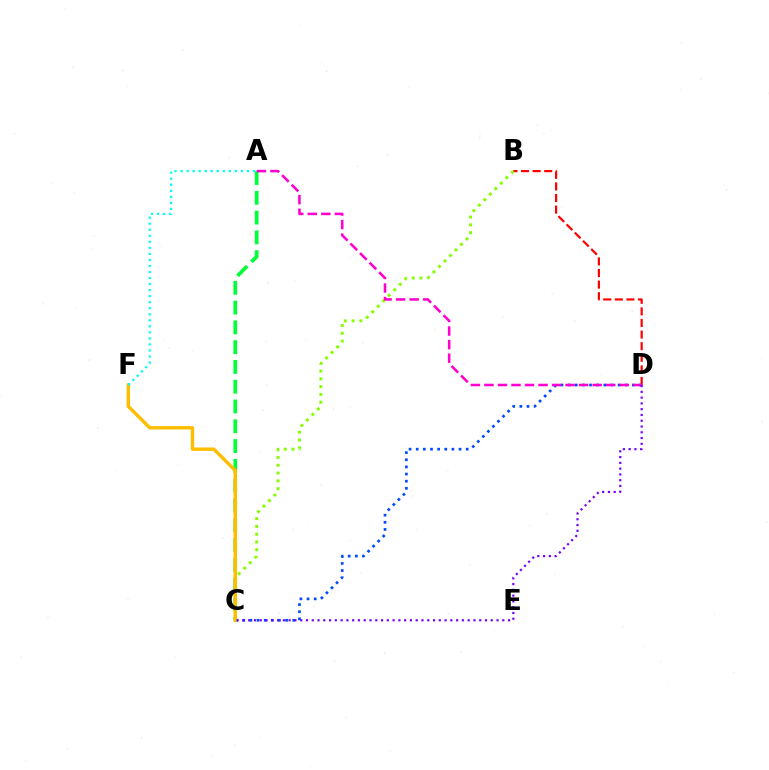{('B', 'D'): [{'color': '#ff0000', 'line_style': 'dashed', 'thickness': 1.57}], ('C', 'D'): [{'color': '#004bff', 'line_style': 'dotted', 'thickness': 1.94}, {'color': '#7200ff', 'line_style': 'dotted', 'thickness': 1.57}], ('B', 'C'): [{'color': '#84ff00', 'line_style': 'dotted', 'thickness': 2.11}], ('A', 'C'): [{'color': '#00ff39', 'line_style': 'dashed', 'thickness': 2.69}], ('A', 'D'): [{'color': '#ff00cf', 'line_style': 'dashed', 'thickness': 1.84}], ('C', 'F'): [{'color': '#ffbd00', 'line_style': 'solid', 'thickness': 2.46}], ('A', 'F'): [{'color': '#00fff6', 'line_style': 'dotted', 'thickness': 1.64}]}